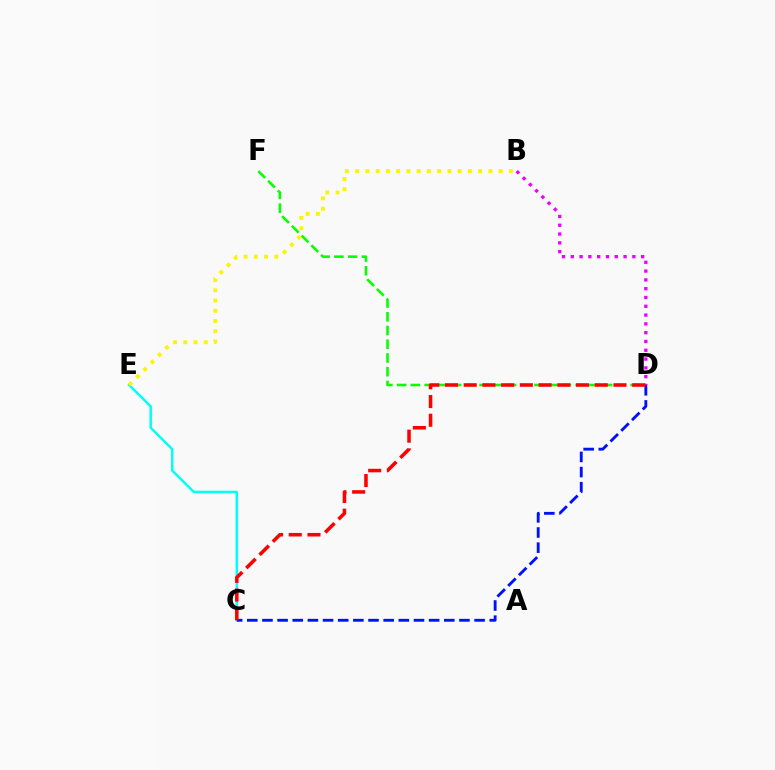{('D', 'F'): [{'color': '#08ff00', 'line_style': 'dashed', 'thickness': 1.87}], ('C', 'E'): [{'color': '#00fff6', 'line_style': 'solid', 'thickness': 1.79}], ('B', 'D'): [{'color': '#ee00ff', 'line_style': 'dotted', 'thickness': 2.39}], ('C', 'D'): [{'color': '#0010ff', 'line_style': 'dashed', 'thickness': 2.06}, {'color': '#ff0000', 'line_style': 'dashed', 'thickness': 2.54}], ('B', 'E'): [{'color': '#fcf500', 'line_style': 'dotted', 'thickness': 2.79}]}